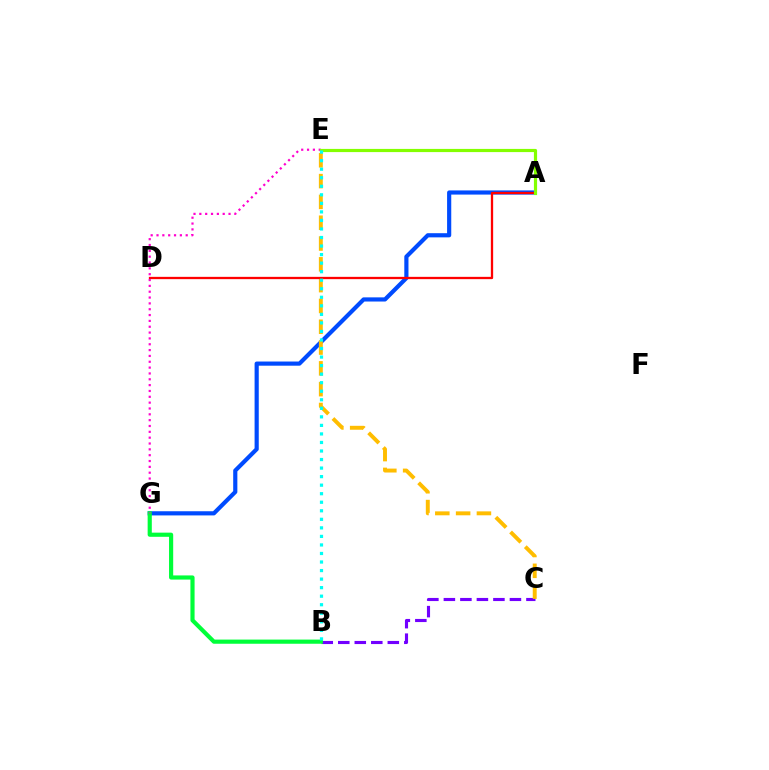{('B', 'C'): [{'color': '#7200ff', 'line_style': 'dashed', 'thickness': 2.24}], ('A', 'G'): [{'color': '#004bff', 'line_style': 'solid', 'thickness': 3.0}], ('C', 'E'): [{'color': '#ffbd00', 'line_style': 'dashed', 'thickness': 2.83}], ('A', 'D'): [{'color': '#ff0000', 'line_style': 'solid', 'thickness': 1.65}], ('B', 'G'): [{'color': '#00ff39', 'line_style': 'solid', 'thickness': 2.99}], ('E', 'G'): [{'color': '#ff00cf', 'line_style': 'dotted', 'thickness': 1.59}], ('A', 'E'): [{'color': '#84ff00', 'line_style': 'solid', 'thickness': 2.29}], ('B', 'E'): [{'color': '#00fff6', 'line_style': 'dotted', 'thickness': 2.32}]}